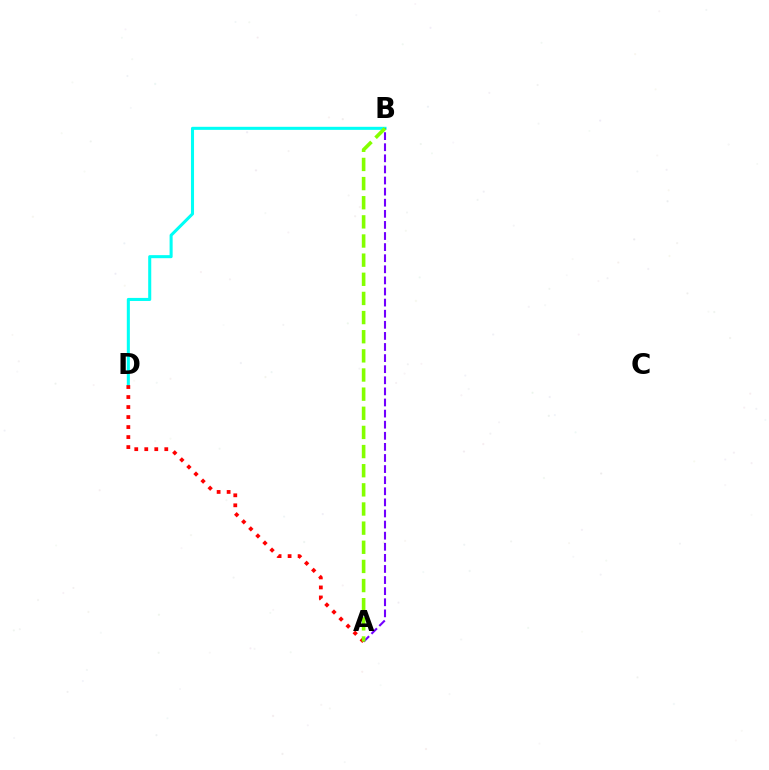{('B', 'D'): [{'color': '#00fff6', 'line_style': 'solid', 'thickness': 2.2}], ('A', 'B'): [{'color': '#7200ff', 'line_style': 'dashed', 'thickness': 1.51}, {'color': '#84ff00', 'line_style': 'dashed', 'thickness': 2.6}], ('A', 'D'): [{'color': '#ff0000', 'line_style': 'dotted', 'thickness': 2.72}]}